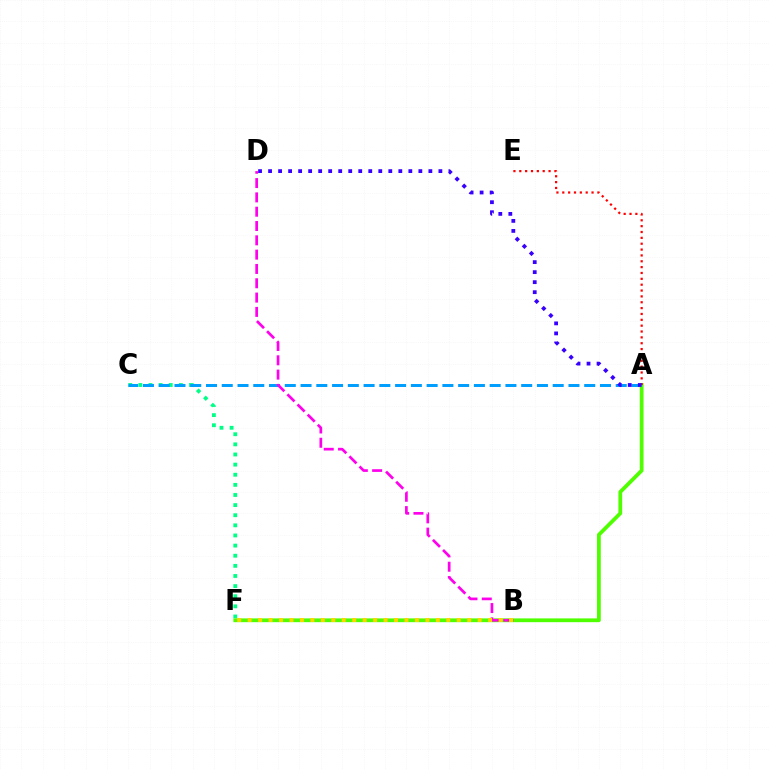{('C', 'F'): [{'color': '#00ff86', 'line_style': 'dotted', 'thickness': 2.75}], ('A', 'C'): [{'color': '#009eff', 'line_style': 'dashed', 'thickness': 2.14}], ('A', 'F'): [{'color': '#4fff00', 'line_style': 'solid', 'thickness': 2.72}], ('B', 'D'): [{'color': '#ff00ed', 'line_style': 'dashed', 'thickness': 1.94}], ('A', 'E'): [{'color': '#ff0000', 'line_style': 'dotted', 'thickness': 1.59}], ('B', 'F'): [{'color': '#ffd500', 'line_style': 'dotted', 'thickness': 2.84}], ('A', 'D'): [{'color': '#3700ff', 'line_style': 'dotted', 'thickness': 2.72}]}